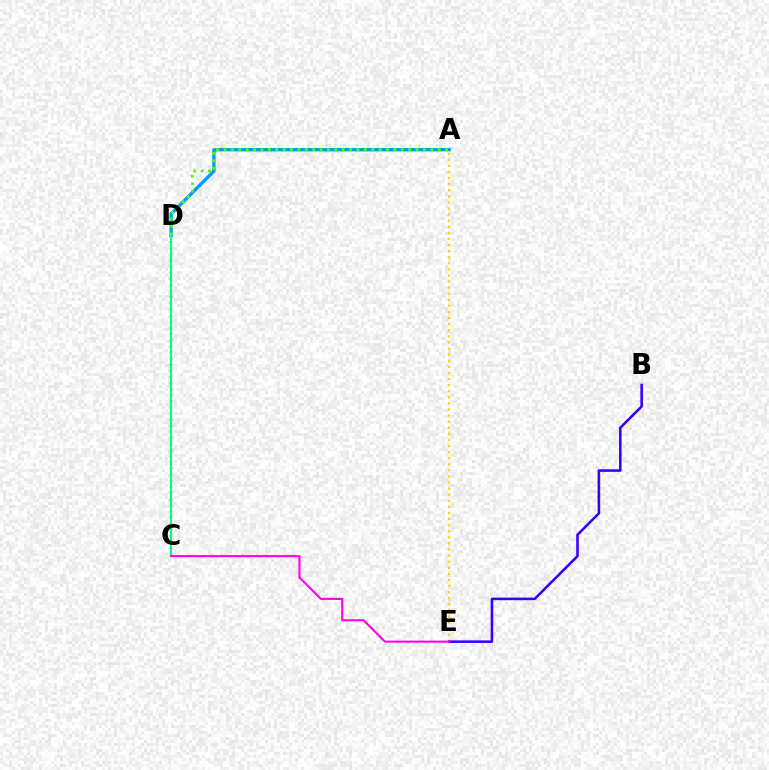{('A', 'D'): [{'color': '#009eff', 'line_style': 'solid', 'thickness': 2.41}, {'color': '#4fff00', 'line_style': 'dotted', 'thickness': 2.01}], ('C', 'D'): [{'color': '#ff0000', 'line_style': 'dotted', 'thickness': 1.66}, {'color': '#00ff86', 'line_style': 'solid', 'thickness': 1.54}], ('A', 'E'): [{'color': '#ffd500', 'line_style': 'dotted', 'thickness': 1.65}], ('B', 'E'): [{'color': '#3700ff', 'line_style': 'solid', 'thickness': 1.86}], ('C', 'E'): [{'color': '#ff00ed', 'line_style': 'solid', 'thickness': 1.52}]}